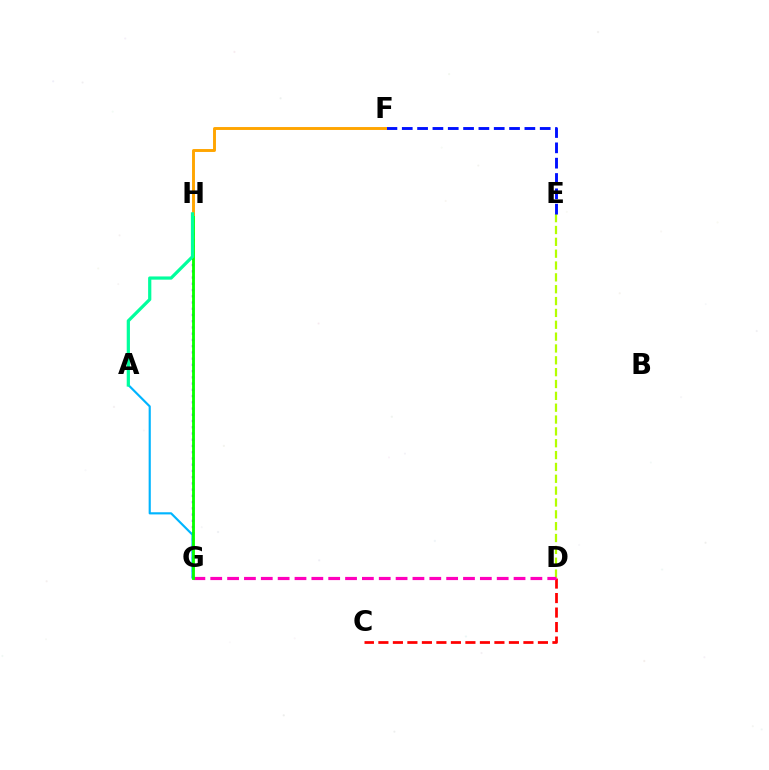{('G', 'H'): [{'color': '#9b00ff', 'line_style': 'dotted', 'thickness': 1.69}, {'color': '#08ff00', 'line_style': 'solid', 'thickness': 2.05}], ('C', 'D'): [{'color': '#ff0000', 'line_style': 'dashed', 'thickness': 1.97}], ('A', 'G'): [{'color': '#00b5ff', 'line_style': 'solid', 'thickness': 1.55}], ('D', 'E'): [{'color': '#b3ff00', 'line_style': 'dashed', 'thickness': 1.61}], ('D', 'G'): [{'color': '#ff00bd', 'line_style': 'dashed', 'thickness': 2.29}], ('E', 'F'): [{'color': '#0010ff', 'line_style': 'dashed', 'thickness': 2.08}], ('F', 'H'): [{'color': '#ffa500', 'line_style': 'solid', 'thickness': 2.1}], ('A', 'H'): [{'color': '#00ff9d', 'line_style': 'solid', 'thickness': 2.32}]}